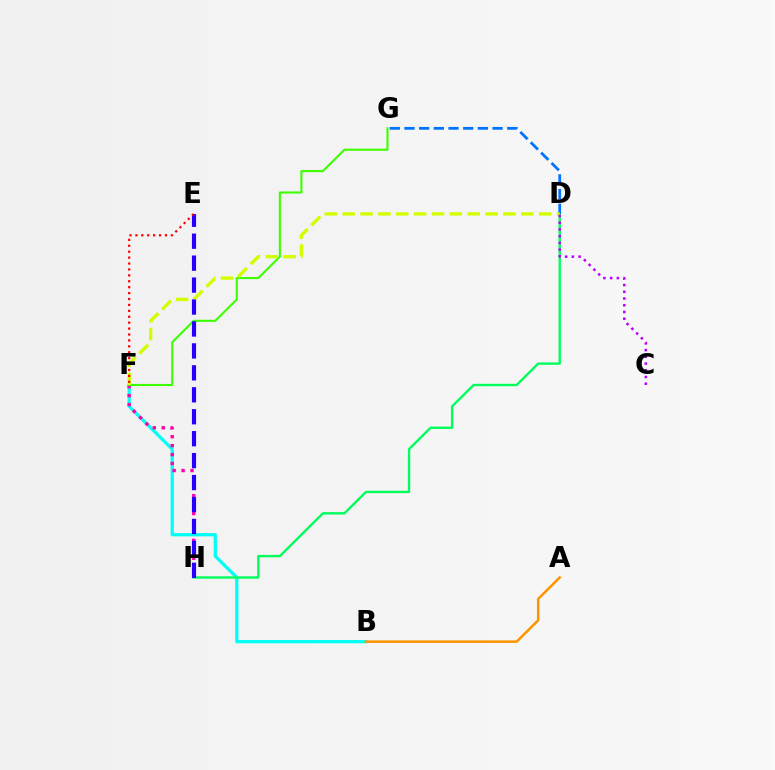{('B', 'F'): [{'color': '#00fff6', 'line_style': 'solid', 'thickness': 2.33}], ('D', 'H'): [{'color': '#00ff5c', 'line_style': 'solid', 'thickness': 1.71}], ('A', 'B'): [{'color': '#ff9400', 'line_style': 'solid', 'thickness': 1.81}], ('F', 'H'): [{'color': '#ff00ac', 'line_style': 'dotted', 'thickness': 2.43}], ('D', 'G'): [{'color': '#0074ff', 'line_style': 'dashed', 'thickness': 1.99}], ('F', 'G'): [{'color': '#3dff00', 'line_style': 'solid', 'thickness': 1.52}], ('D', 'F'): [{'color': '#d1ff00', 'line_style': 'dashed', 'thickness': 2.43}], ('E', 'H'): [{'color': '#2500ff', 'line_style': 'dashed', 'thickness': 2.98}], ('E', 'F'): [{'color': '#ff0000', 'line_style': 'dotted', 'thickness': 1.61}], ('C', 'D'): [{'color': '#b900ff', 'line_style': 'dotted', 'thickness': 1.83}]}